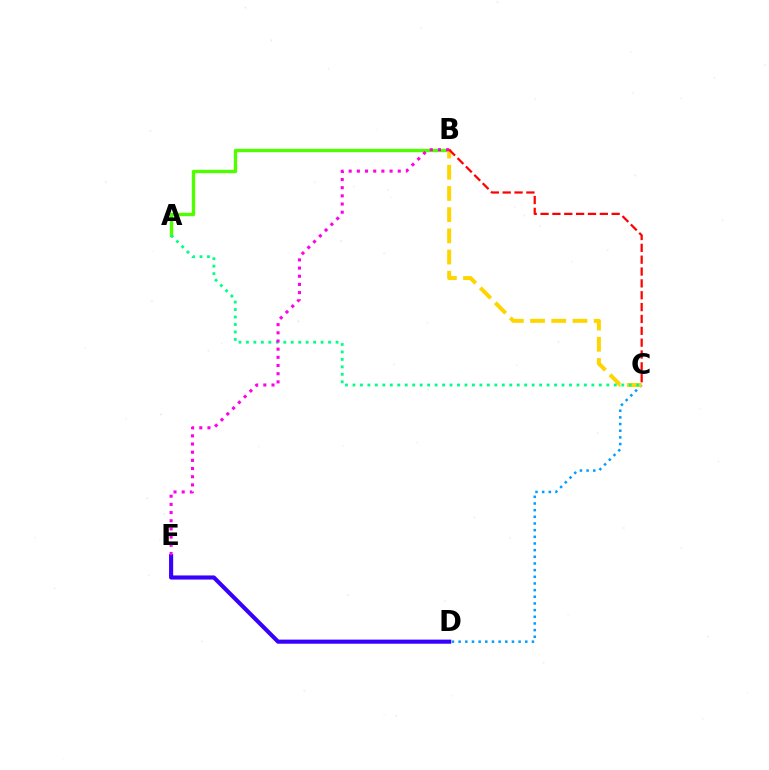{('A', 'B'): [{'color': '#4fff00', 'line_style': 'solid', 'thickness': 2.41}], ('C', 'D'): [{'color': '#009eff', 'line_style': 'dotted', 'thickness': 1.81}], ('D', 'E'): [{'color': '#3700ff', 'line_style': 'solid', 'thickness': 2.96}], ('B', 'C'): [{'color': '#ffd500', 'line_style': 'dashed', 'thickness': 2.88}, {'color': '#ff0000', 'line_style': 'dashed', 'thickness': 1.61}], ('A', 'C'): [{'color': '#00ff86', 'line_style': 'dotted', 'thickness': 2.03}], ('B', 'E'): [{'color': '#ff00ed', 'line_style': 'dotted', 'thickness': 2.22}]}